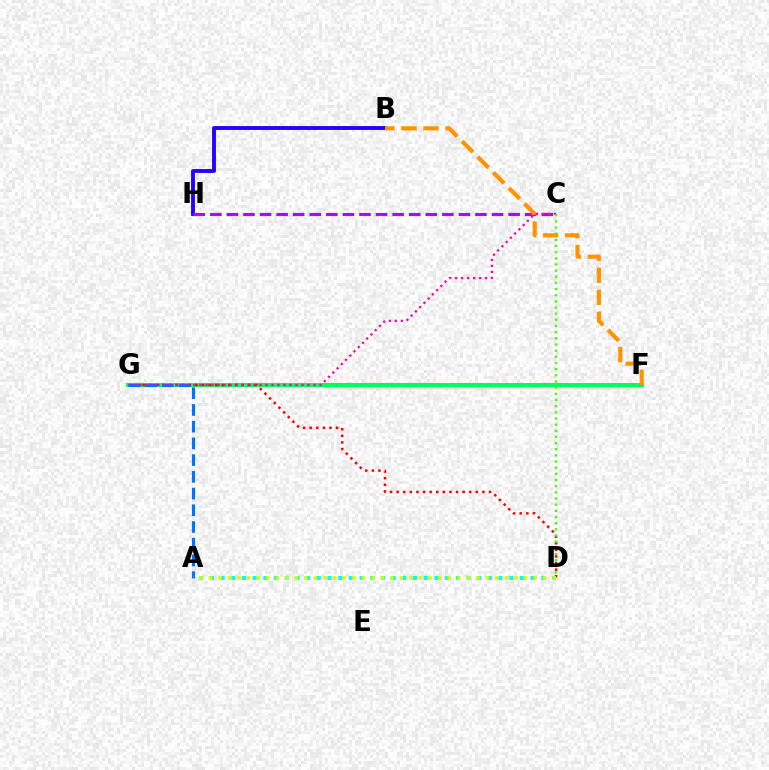{('B', 'H'): [{'color': '#2500ff', 'line_style': 'solid', 'thickness': 2.79}], ('F', 'G'): [{'color': '#00ff5c', 'line_style': 'solid', 'thickness': 2.9}], ('D', 'G'): [{'color': '#ff0000', 'line_style': 'dotted', 'thickness': 1.79}], ('A', 'G'): [{'color': '#0074ff', 'line_style': 'dashed', 'thickness': 2.27}], ('C', 'H'): [{'color': '#b900ff', 'line_style': 'dashed', 'thickness': 2.25}], ('B', 'F'): [{'color': '#ff9400', 'line_style': 'dashed', 'thickness': 3.0}], ('C', 'G'): [{'color': '#ff00ac', 'line_style': 'dotted', 'thickness': 1.63}], ('A', 'D'): [{'color': '#00fff6', 'line_style': 'dotted', 'thickness': 2.9}, {'color': '#d1ff00', 'line_style': 'dotted', 'thickness': 2.59}], ('C', 'D'): [{'color': '#3dff00', 'line_style': 'dotted', 'thickness': 1.67}]}